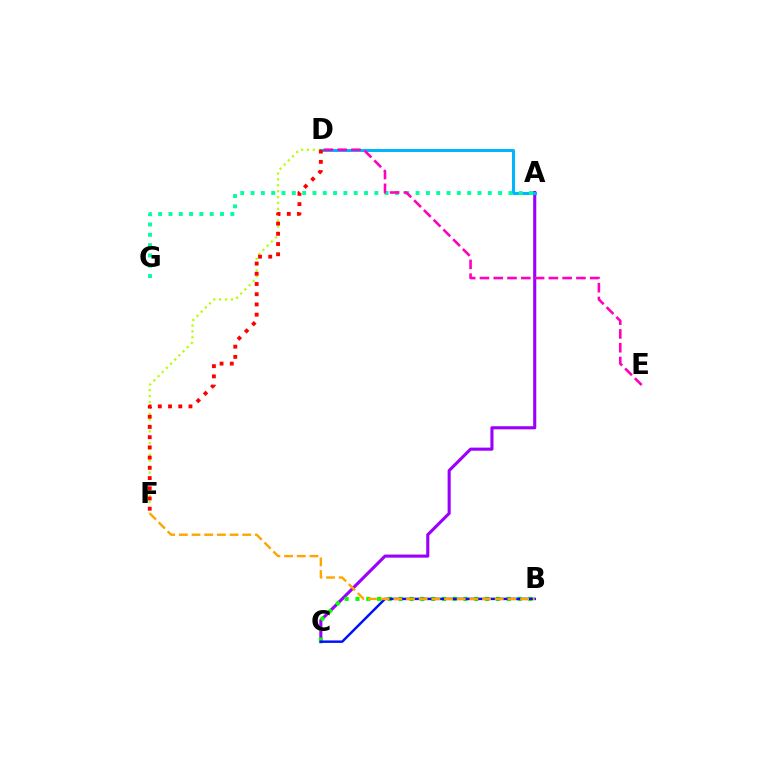{('A', 'C'): [{'color': '#9b00ff', 'line_style': 'solid', 'thickness': 2.23}], ('D', 'F'): [{'color': '#b3ff00', 'line_style': 'dotted', 'thickness': 1.6}, {'color': '#ff0000', 'line_style': 'dotted', 'thickness': 2.78}], ('A', 'D'): [{'color': '#00b5ff', 'line_style': 'solid', 'thickness': 2.15}], ('A', 'G'): [{'color': '#00ff9d', 'line_style': 'dotted', 'thickness': 2.8}], ('D', 'E'): [{'color': '#ff00bd', 'line_style': 'dashed', 'thickness': 1.87}], ('B', 'C'): [{'color': '#08ff00', 'line_style': 'dotted', 'thickness': 2.94}, {'color': '#0010ff', 'line_style': 'solid', 'thickness': 1.77}], ('B', 'F'): [{'color': '#ffa500', 'line_style': 'dashed', 'thickness': 1.72}]}